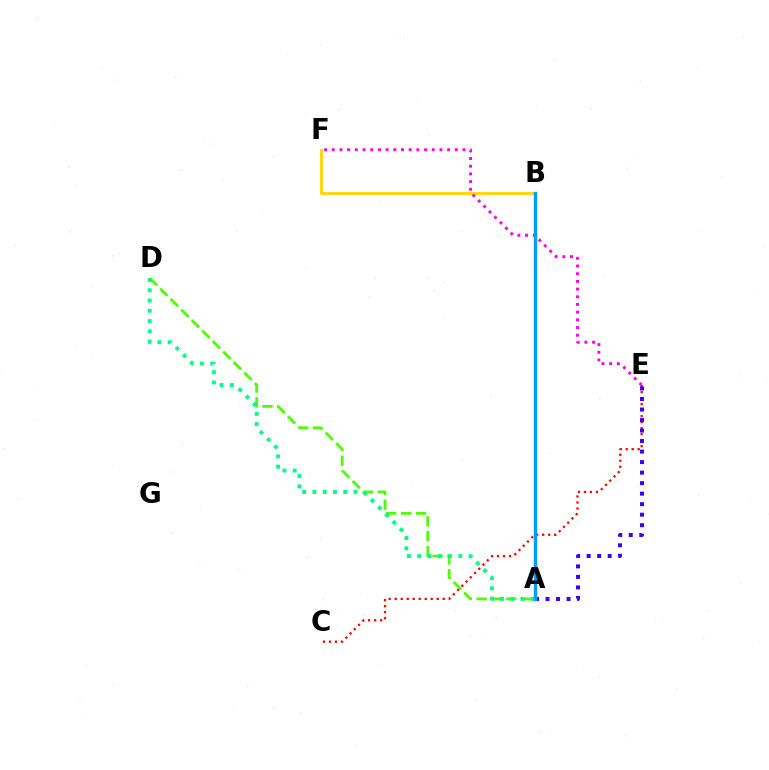{('B', 'F'): [{'color': '#ffd500', 'line_style': 'solid', 'thickness': 1.99}], ('A', 'D'): [{'color': '#4fff00', 'line_style': 'dashed', 'thickness': 2.02}, {'color': '#00ff86', 'line_style': 'dotted', 'thickness': 2.79}], ('C', 'E'): [{'color': '#ff0000', 'line_style': 'dotted', 'thickness': 1.63}], ('E', 'F'): [{'color': '#ff00ed', 'line_style': 'dotted', 'thickness': 2.09}], ('A', 'E'): [{'color': '#3700ff', 'line_style': 'dotted', 'thickness': 2.86}], ('A', 'B'): [{'color': '#009eff', 'line_style': 'solid', 'thickness': 2.45}]}